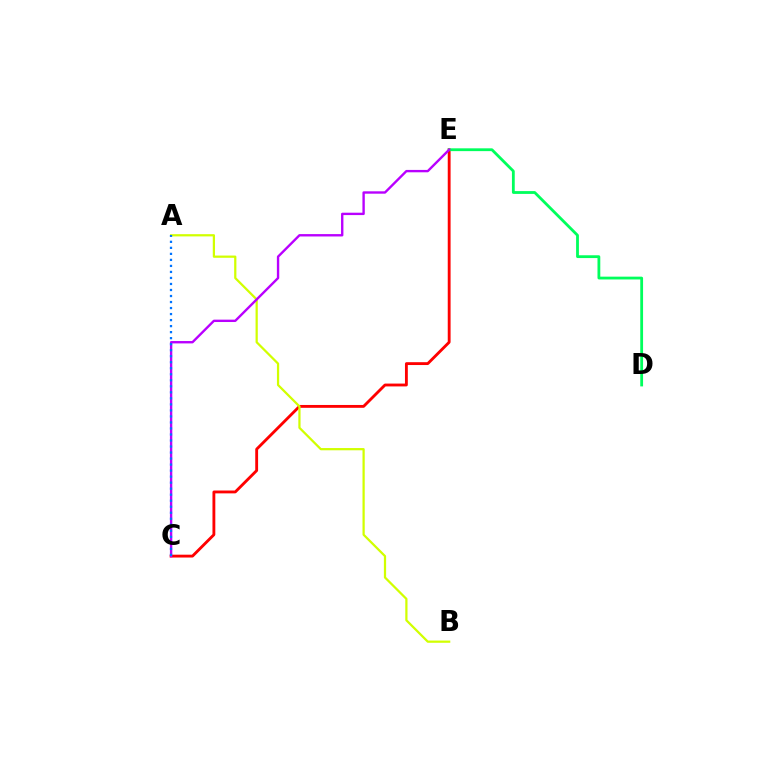{('C', 'E'): [{'color': '#ff0000', 'line_style': 'solid', 'thickness': 2.05}, {'color': '#b900ff', 'line_style': 'solid', 'thickness': 1.71}], ('A', 'B'): [{'color': '#d1ff00', 'line_style': 'solid', 'thickness': 1.61}], ('D', 'E'): [{'color': '#00ff5c', 'line_style': 'solid', 'thickness': 2.02}], ('A', 'C'): [{'color': '#0074ff', 'line_style': 'dotted', 'thickness': 1.64}]}